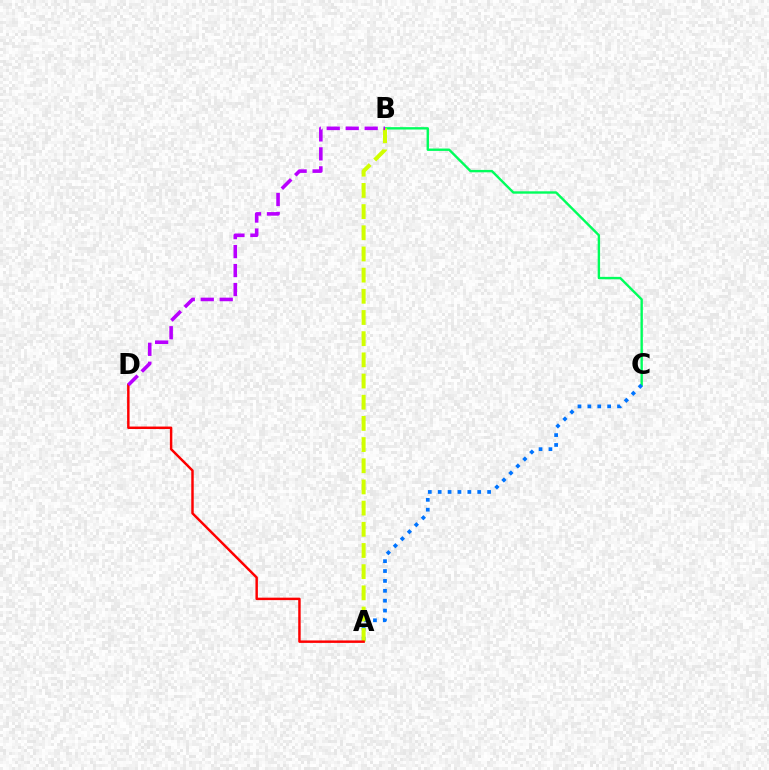{('B', 'C'): [{'color': '#00ff5c', 'line_style': 'solid', 'thickness': 1.72}], ('A', 'C'): [{'color': '#0074ff', 'line_style': 'dotted', 'thickness': 2.69}], ('A', 'B'): [{'color': '#d1ff00', 'line_style': 'dashed', 'thickness': 2.88}], ('A', 'D'): [{'color': '#ff0000', 'line_style': 'solid', 'thickness': 1.77}], ('B', 'D'): [{'color': '#b900ff', 'line_style': 'dashed', 'thickness': 2.58}]}